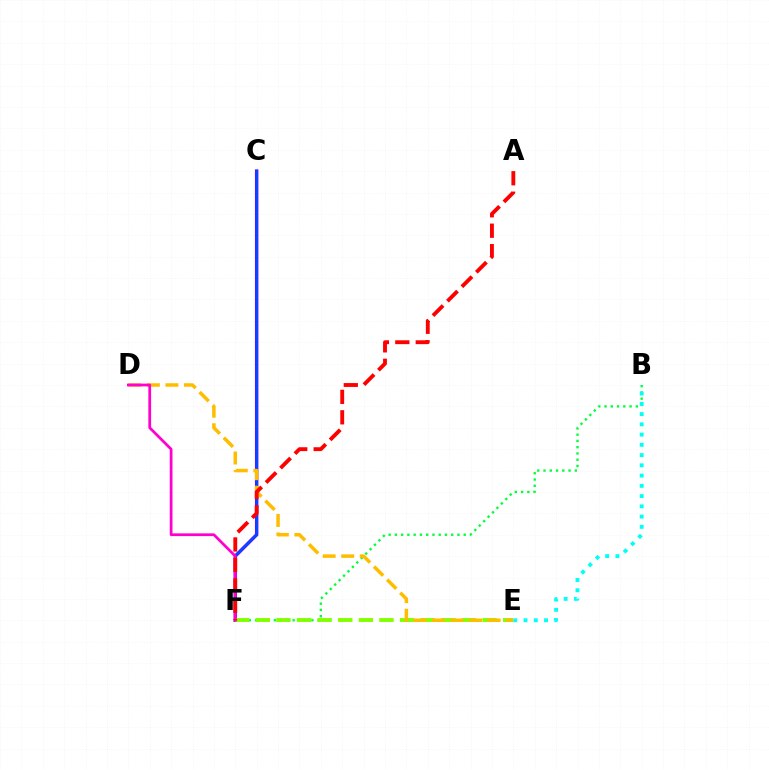{('B', 'F'): [{'color': '#00ff39', 'line_style': 'dotted', 'thickness': 1.7}], ('C', 'F'): [{'color': '#7200ff', 'line_style': 'solid', 'thickness': 2.48}, {'color': '#004bff', 'line_style': 'solid', 'thickness': 1.71}], ('E', 'F'): [{'color': '#84ff00', 'line_style': 'dashed', 'thickness': 2.8}], ('D', 'E'): [{'color': '#ffbd00', 'line_style': 'dashed', 'thickness': 2.52}], ('B', 'E'): [{'color': '#00fff6', 'line_style': 'dotted', 'thickness': 2.79}], ('D', 'F'): [{'color': '#ff00cf', 'line_style': 'solid', 'thickness': 1.98}], ('A', 'F'): [{'color': '#ff0000', 'line_style': 'dashed', 'thickness': 2.78}]}